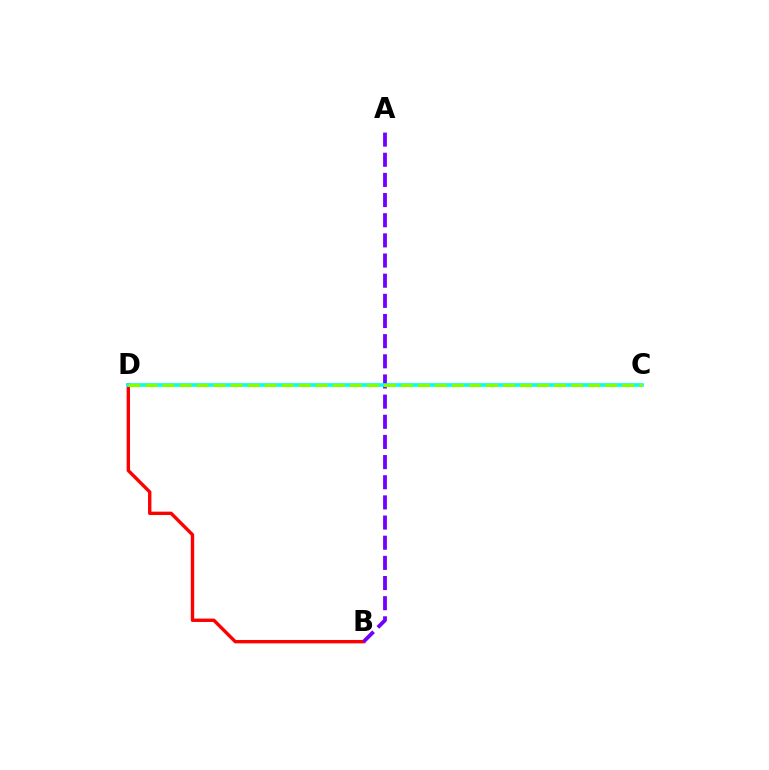{('B', 'D'): [{'color': '#ff0000', 'line_style': 'solid', 'thickness': 2.43}], ('A', 'B'): [{'color': '#7200ff', 'line_style': 'dashed', 'thickness': 2.74}], ('C', 'D'): [{'color': '#00fff6', 'line_style': 'solid', 'thickness': 2.62}, {'color': '#84ff00', 'line_style': 'dashed', 'thickness': 2.31}]}